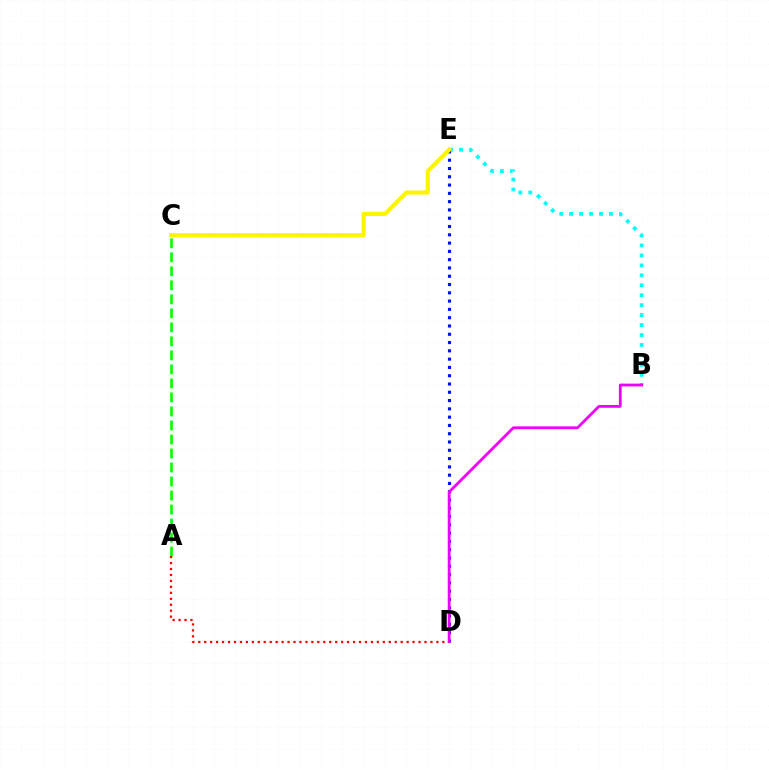{('A', 'C'): [{'color': '#08ff00', 'line_style': 'dashed', 'thickness': 1.9}], ('B', 'E'): [{'color': '#00fff6', 'line_style': 'dotted', 'thickness': 2.7}], ('D', 'E'): [{'color': '#0010ff', 'line_style': 'dotted', 'thickness': 2.25}], ('C', 'E'): [{'color': '#fcf500', 'line_style': 'solid', 'thickness': 3.0}], ('A', 'D'): [{'color': '#ff0000', 'line_style': 'dotted', 'thickness': 1.62}], ('B', 'D'): [{'color': '#ee00ff', 'line_style': 'solid', 'thickness': 2.01}]}